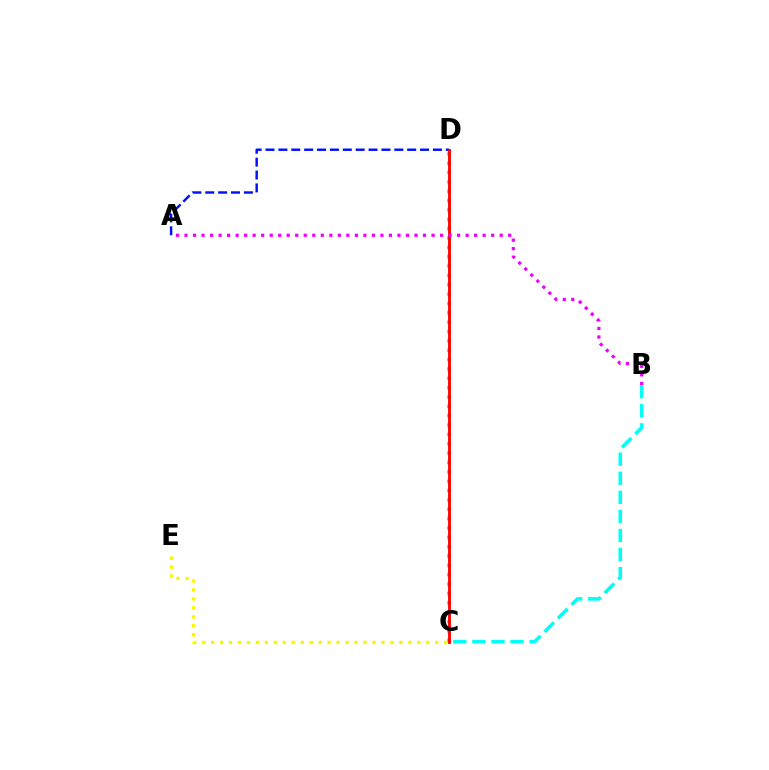{('A', 'D'): [{'color': '#0010ff', 'line_style': 'dashed', 'thickness': 1.75}], ('C', 'D'): [{'color': '#08ff00', 'line_style': 'dotted', 'thickness': 2.54}, {'color': '#ff0000', 'line_style': 'solid', 'thickness': 2.05}], ('A', 'B'): [{'color': '#ee00ff', 'line_style': 'dotted', 'thickness': 2.31}], ('B', 'C'): [{'color': '#00fff6', 'line_style': 'dashed', 'thickness': 2.59}], ('C', 'E'): [{'color': '#fcf500', 'line_style': 'dotted', 'thickness': 2.44}]}